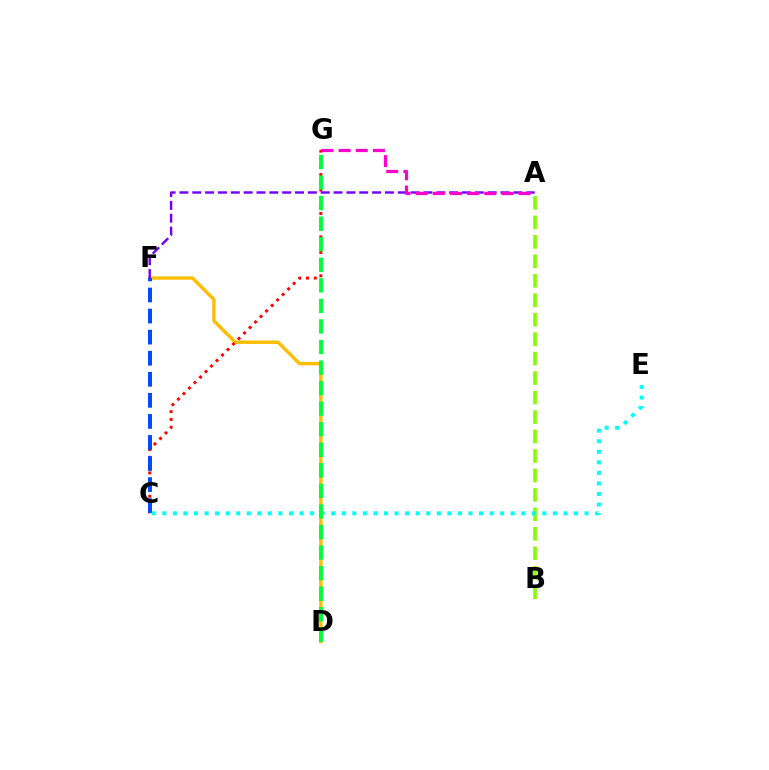{('A', 'B'): [{'color': '#84ff00', 'line_style': 'dashed', 'thickness': 2.64}], ('D', 'F'): [{'color': '#ffbd00', 'line_style': 'solid', 'thickness': 2.44}], ('C', 'G'): [{'color': '#ff0000', 'line_style': 'dotted', 'thickness': 2.12}], ('C', 'F'): [{'color': '#004bff', 'line_style': 'dashed', 'thickness': 2.86}], ('C', 'E'): [{'color': '#00fff6', 'line_style': 'dotted', 'thickness': 2.87}], ('A', 'F'): [{'color': '#7200ff', 'line_style': 'dashed', 'thickness': 1.74}], ('A', 'G'): [{'color': '#ff00cf', 'line_style': 'dashed', 'thickness': 2.33}], ('D', 'G'): [{'color': '#00ff39', 'line_style': 'dashed', 'thickness': 2.79}]}